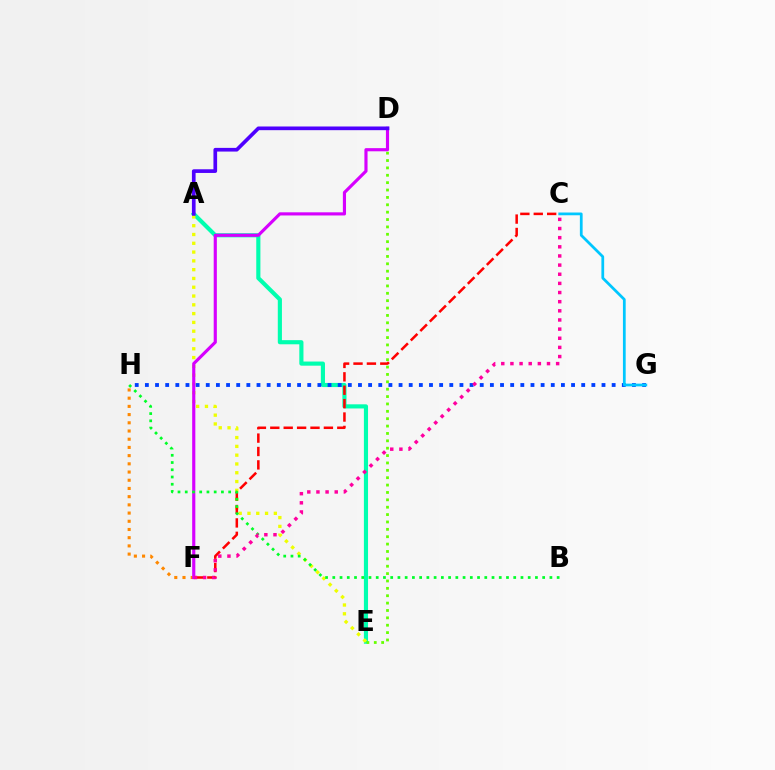{('A', 'E'): [{'color': '#00ffaf', 'line_style': 'solid', 'thickness': 2.98}, {'color': '#eeff00', 'line_style': 'dotted', 'thickness': 2.39}], ('F', 'H'): [{'color': '#ff8800', 'line_style': 'dotted', 'thickness': 2.23}], ('G', 'H'): [{'color': '#003fff', 'line_style': 'dotted', 'thickness': 2.76}], ('C', 'G'): [{'color': '#00c7ff', 'line_style': 'solid', 'thickness': 1.98}], ('D', 'E'): [{'color': '#66ff00', 'line_style': 'dotted', 'thickness': 2.0}], ('C', 'F'): [{'color': '#ff0000', 'line_style': 'dashed', 'thickness': 1.82}, {'color': '#ff00a0', 'line_style': 'dotted', 'thickness': 2.48}], ('D', 'F'): [{'color': '#d600ff', 'line_style': 'solid', 'thickness': 2.27}], ('B', 'H'): [{'color': '#00ff27', 'line_style': 'dotted', 'thickness': 1.97}], ('A', 'D'): [{'color': '#4f00ff', 'line_style': 'solid', 'thickness': 2.65}]}